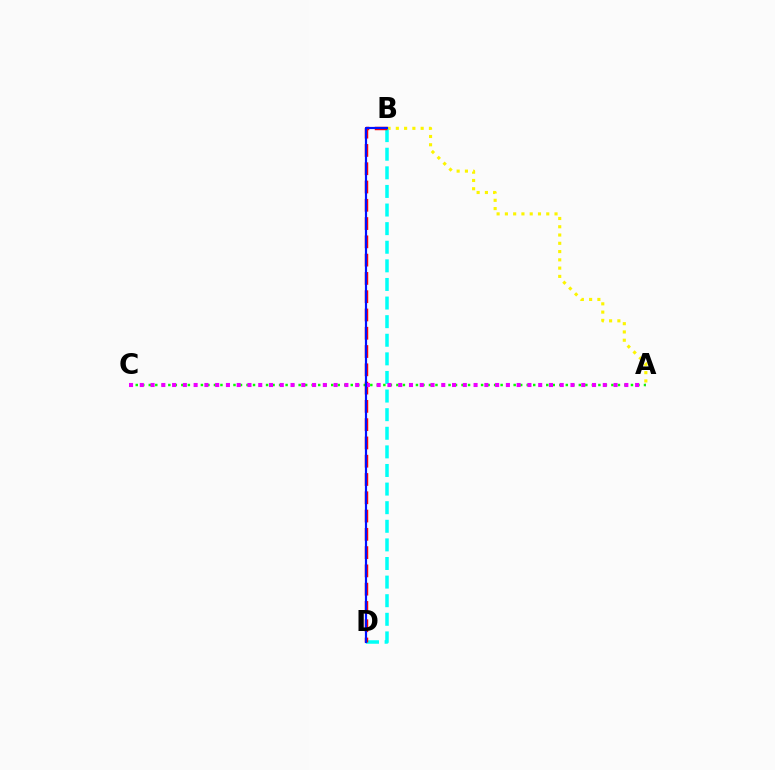{('A', 'B'): [{'color': '#fcf500', 'line_style': 'dotted', 'thickness': 2.25}], ('B', 'D'): [{'color': '#00fff6', 'line_style': 'dashed', 'thickness': 2.53}, {'color': '#ff0000', 'line_style': 'dashed', 'thickness': 2.48}, {'color': '#0010ff', 'line_style': 'solid', 'thickness': 1.58}], ('A', 'C'): [{'color': '#08ff00', 'line_style': 'dotted', 'thickness': 1.77}, {'color': '#ee00ff', 'line_style': 'dotted', 'thickness': 2.93}]}